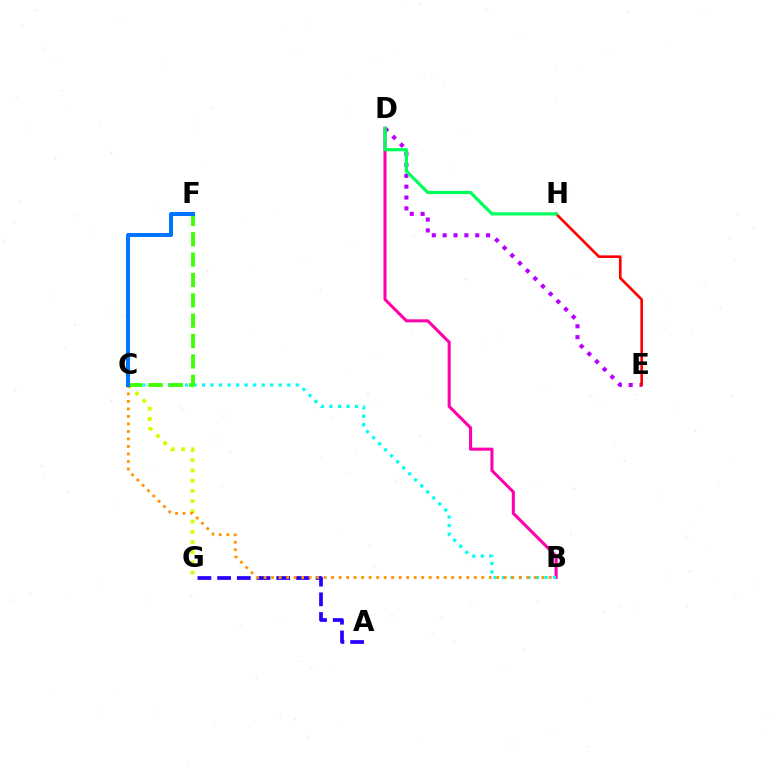{('D', 'E'): [{'color': '#b900ff', 'line_style': 'dotted', 'thickness': 2.95}], ('A', 'G'): [{'color': '#2500ff', 'line_style': 'dashed', 'thickness': 2.68}], ('E', 'H'): [{'color': '#ff0000', 'line_style': 'solid', 'thickness': 1.89}], ('B', 'D'): [{'color': '#ff00ac', 'line_style': 'solid', 'thickness': 2.2}], ('C', 'G'): [{'color': '#d1ff00', 'line_style': 'dotted', 'thickness': 2.78}], ('D', 'H'): [{'color': '#00ff5c', 'line_style': 'solid', 'thickness': 2.3}], ('B', 'C'): [{'color': '#00fff6', 'line_style': 'dotted', 'thickness': 2.31}, {'color': '#ff9400', 'line_style': 'dotted', 'thickness': 2.04}], ('C', 'F'): [{'color': '#3dff00', 'line_style': 'dashed', 'thickness': 2.77}, {'color': '#0074ff', 'line_style': 'solid', 'thickness': 2.86}]}